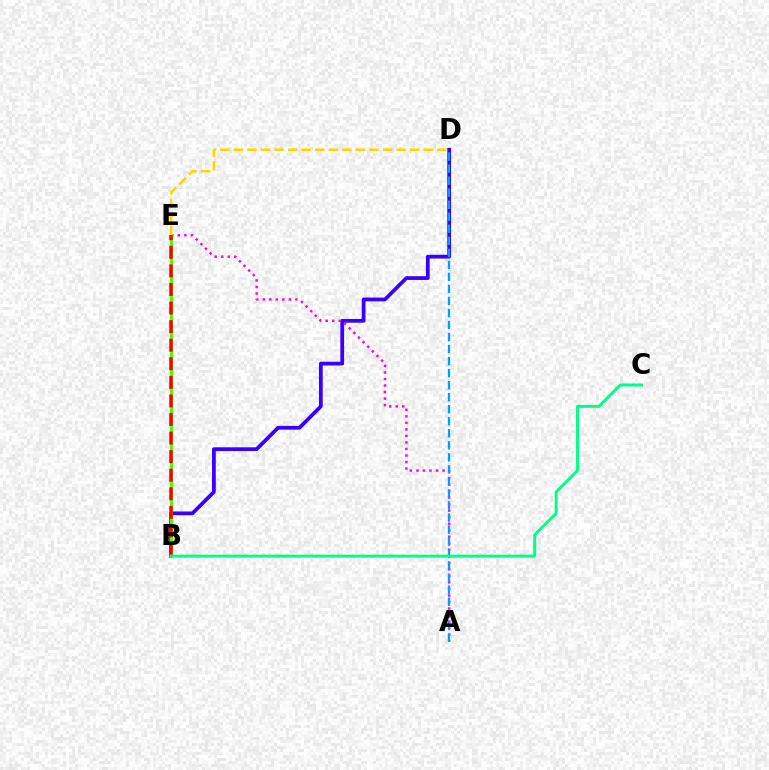{('B', 'D'): [{'color': '#3700ff', 'line_style': 'solid', 'thickness': 2.7}], ('A', 'E'): [{'color': '#ff00ed', 'line_style': 'dotted', 'thickness': 1.77}], ('B', 'E'): [{'color': '#4fff00', 'line_style': 'solid', 'thickness': 2.14}, {'color': '#ff0000', 'line_style': 'dashed', 'thickness': 2.52}], ('A', 'D'): [{'color': '#009eff', 'line_style': 'dashed', 'thickness': 1.63}], ('D', 'E'): [{'color': '#ffd500', 'line_style': 'dashed', 'thickness': 1.84}], ('B', 'C'): [{'color': '#00ff86', 'line_style': 'solid', 'thickness': 2.11}]}